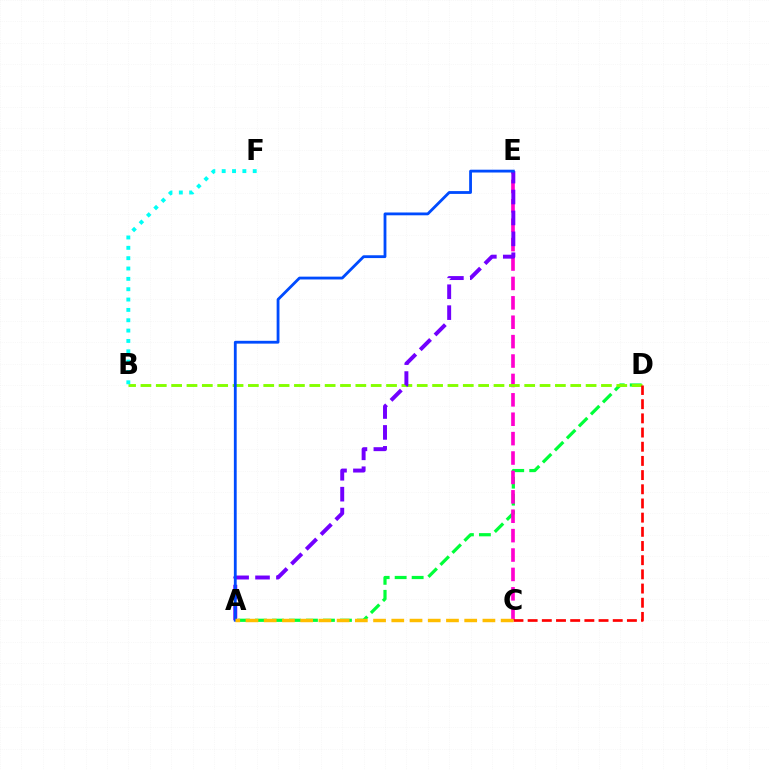{('A', 'D'): [{'color': '#00ff39', 'line_style': 'dashed', 'thickness': 2.31}], ('C', 'E'): [{'color': '#ff00cf', 'line_style': 'dashed', 'thickness': 2.64}], ('B', 'D'): [{'color': '#84ff00', 'line_style': 'dashed', 'thickness': 2.09}], ('B', 'F'): [{'color': '#00fff6', 'line_style': 'dotted', 'thickness': 2.81}], ('A', 'E'): [{'color': '#7200ff', 'line_style': 'dashed', 'thickness': 2.84}, {'color': '#004bff', 'line_style': 'solid', 'thickness': 2.02}], ('C', 'D'): [{'color': '#ff0000', 'line_style': 'dashed', 'thickness': 1.93}], ('A', 'C'): [{'color': '#ffbd00', 'line_style': 'dashed', 'thickness': 2.48}]}